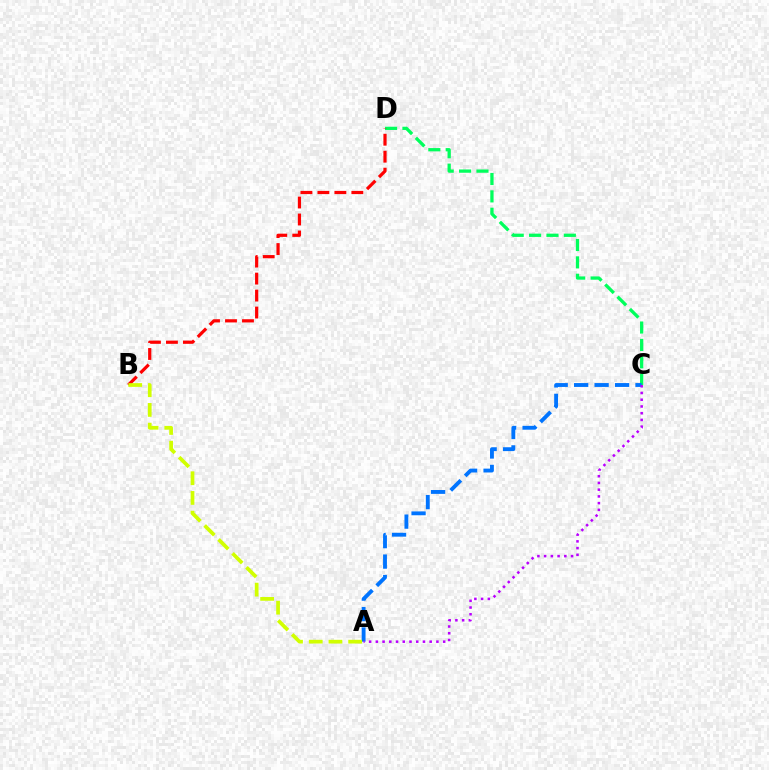{('C', 'D'): [{'color': '#00ff5c', 'line_style': 'dashed', 'thickness': 2.36}], ('B', 'D'): [{'color': '#ff0000', 'line_style': 'dashed', 'thickness': 2.31}], ('A', 'C'): [{'color': '#0074ff', 'line_style': 'dashed', 'thickness': 2.78}, {'color': '#b900ff', 'line_style': 'dotted', 'thickness': 1.83}], ('A', 'B'): [{'color': '#d1ff00', 'line_style': 'dashed', 'thickness': 2.68}]}